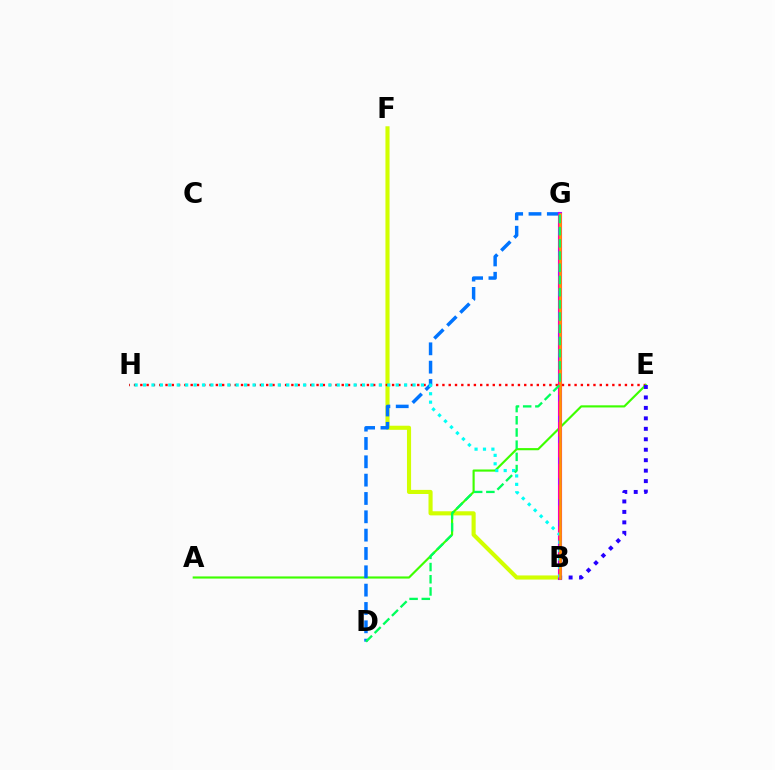{('B', 'F'): [{'color': '#d1ff00', 'line_style': 'solid', 'thickness': 2.96}], ('E', 'H'): [{'color': '#ff0000', 'line_style': 'dotted', 'thickness': 1.71}], ('A', 'E'): [{'color': '#3dff00', 'line_style': 'solid', 'thickness': 1.55}], ('D', 'G'): [{'color': '#0074ff', 'line_style': 'dashed', 'thickness': 2.49}, {'color': '#00ff5c', 'line_style': 'dashed', 'thickness': 1.66}], ('B', 'G'): [{'color': '#b900ff', 'line_style': 'solid', 'thickness': 2.96}, {'color': '#ff00ac', 'line_style': 'dashed', 'thickness': 2.83}, {'color': '#ff9400', 'line_style': 'solid', 'thickness': 1.87}], ('B', 'H'): [{'color': '#00fff6', 'line_style': 'dotted', 'thickness': 2.29}], ('B', 'E'): [{'color': '#2500ff', 'line_style': 'dotted', 'thickness': 2.84}]}